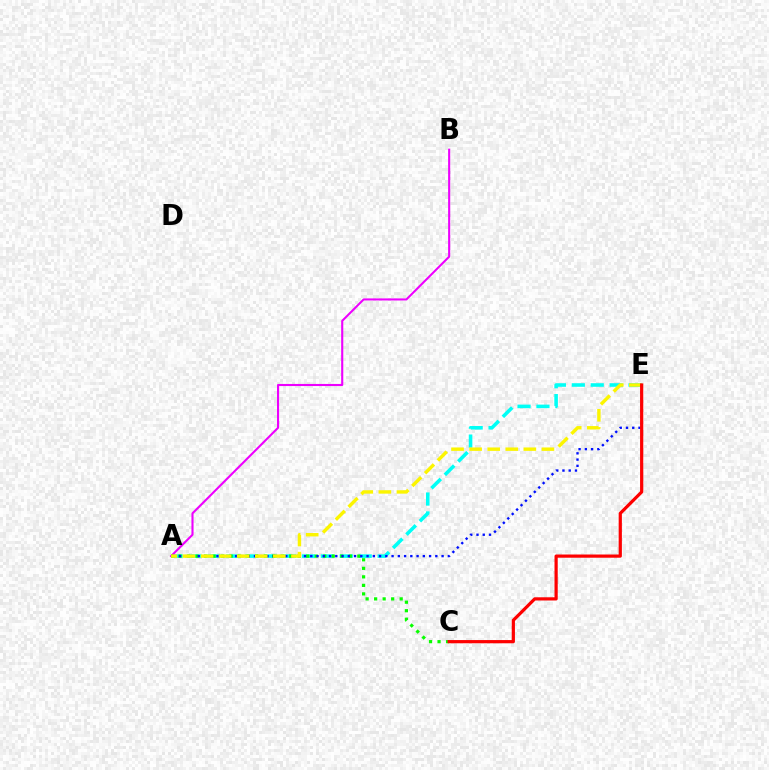{('A', 'E'): [{'color': '#00fff6', 'line_style': 'dashed', 'thickness': 2.57}, {'color': '#0010ff', 'line_style': 'dotted', 'thickness': 1.7}, {'color': '#fcf500', 'line_style': 'dashed', 'thickness': 2.46}], ('A', 'B'): [{'color': '#ee00ff', 'line_style': 'solid', 'thickness': 1.51}], ('A', 'C'): [{'color': '#08ff00', 'line_style': 'dotted', 'thickness': 2.31}], ('C', 'E'): [{'color': '#ff0000', 'line_style': 'solid', 'thickness': 2.31}]}